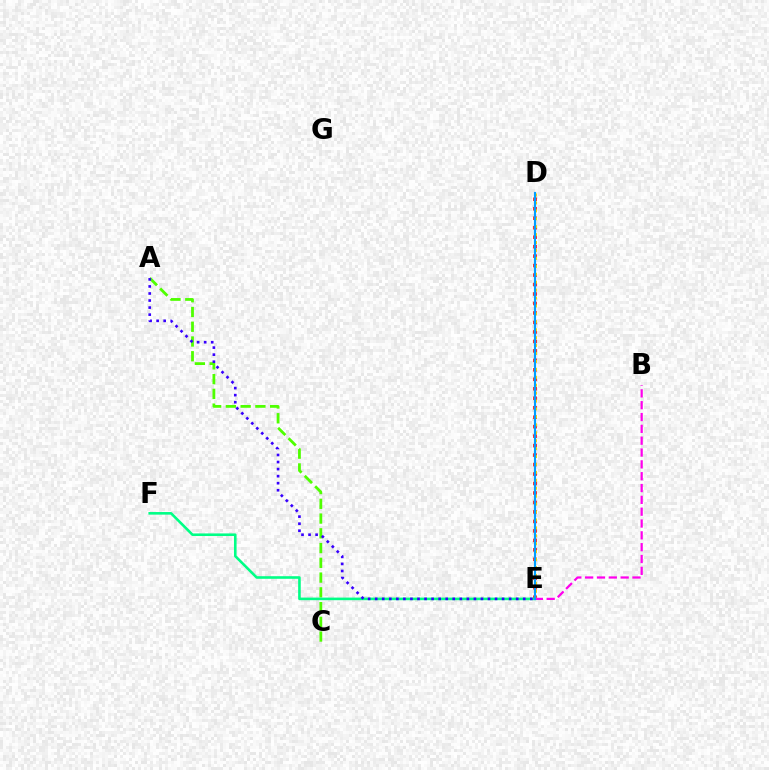{('D', 'E'): [{'color': '#ff0000', 'line_style': 'dotted', 'thickness': 2.57}, {'color': '#ffd500', 'line_style': 'dotted', 'thickness': 2.15}, {'color': '#009eff', 'line_style': 'solid', 'thickness': 1.54}], ('A', 'C'): [{'color': '#4fff00', 'line_style': 'dashed', 'thickness': 2.0}], ('E', 'F'): [{'color': '#00ff86', 'line_style': 'solid', 'thickness': 1.87}], ('B', 'E'): [{'color': '#ff00ed', 'line_style': 'dashed', 'thickness': 1.61}], ('A', 'E'): [{'color': '#3700ff', 'line_style': 'dotted', 'thickness': 1.92}]}